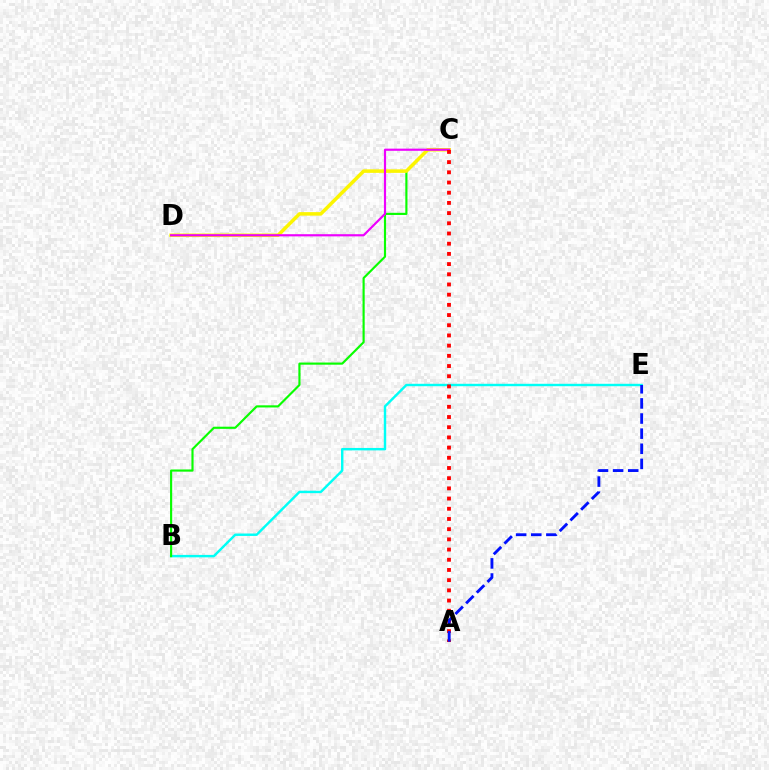{('B', 'E'): [{'color': '#00fff6', 'line_style': 'solid', 'thickness': 1.75}], ('B', 'C'): [{'color': '#08ff00', 'line_style': 'solid', 'thickness': 1.55}], ('C', 'D'): [{'color': '#fcf500', 'line_style': 'solid', 'thickness': 2.54}, {'color': '#ee00ff', 'line_style': 'solid', 'thickness': 1.56}], ('A', 'C'): [{'color': '#ff0000', 'line_style': 'dotted', 'thickness': 2.77}], ('A', 'E'): [{'color': '#0010ff', 'line_style': 'dashed', 'thickness': 2.05}]}